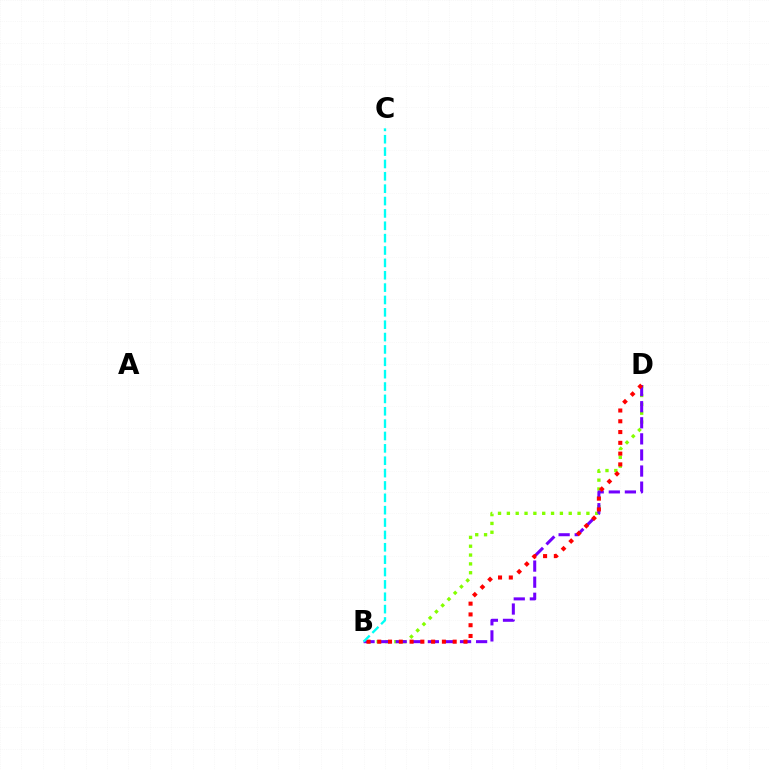{('B', 'D'): [{'color': '#84ff00', 'line_style': 'dotted', 'thickness': 2.4}, {'color': '#7200ff', 'line_style': 'dashed', 'thickness': 2.19}, {'color': '#ff0000', 'line_style': 'dotted', 'thickness': 2.93}], ('B', 'C'): [{'color': '#00fff6', 'line_style': 'dashed', 'thickness': 1.68}]}